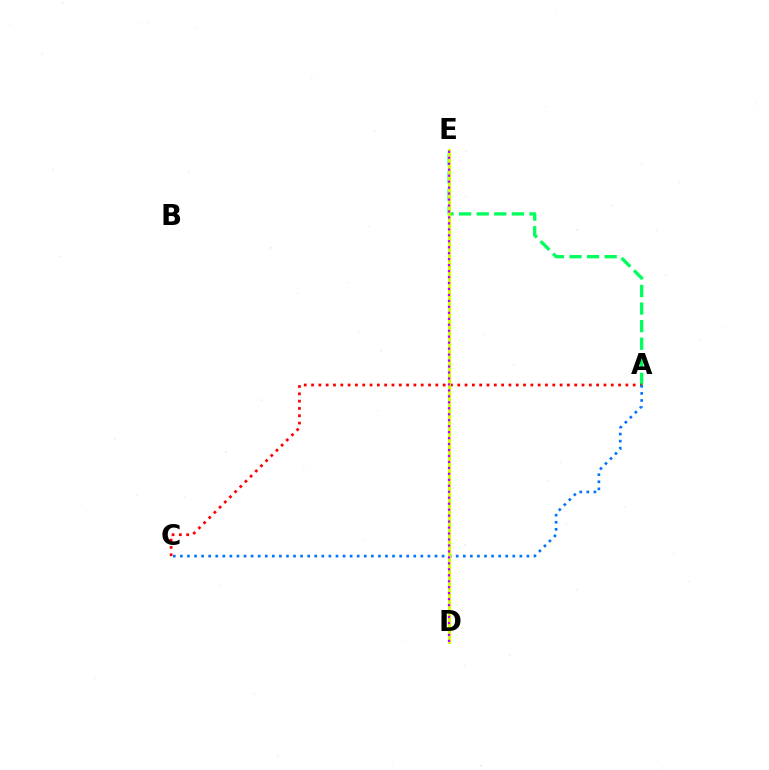{('A', 'E'): [{'color': '#00ff5c', 'line_style': 'dashed', 'thickness': 2.39}], ('A', 'C'): [{'color': '#ff0000', 'line_style': 'dotted', 'thickness': 1.99}, {'color': '#0074ff', 'line_style': 'dotted', 'thickness': 1.92}], ('D', 'E'): [{'color': '#d1ff00', 'line_style': 'solid', 'thickness': 2.17}, {'color': '#b900ff', 'line_style': 'dotted', 'thickness': 1.62}]}